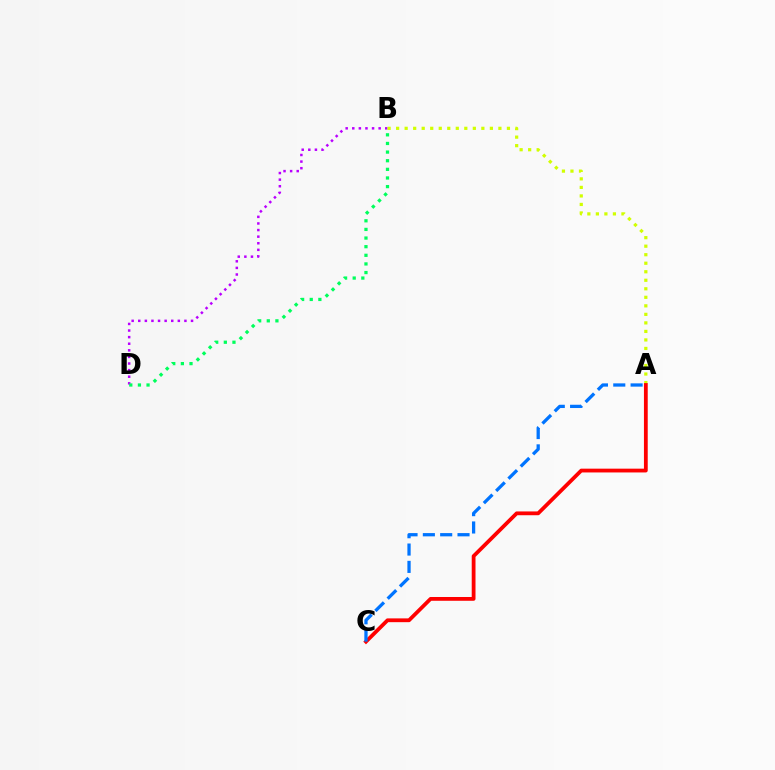{('B', 'D'): [{'color': '#b900ff', 'line_style': 'dotted', 'thickness': 1.79}, {'color': '#00ff5c', 'line_style': 'dotted', 'thickness': 2.34}], ('A', 'B'): [{'color': '#d1ff00', 'line_style': 'dotted', 'thickness': 2.32}], ('A', 'C'): [{'color': '#ff0000', 'line_style': 'solid', 'thickness': 2.72}, {'color': '#0074ff', 'line_style': 'dashed', 'thickness': 2.35}]}